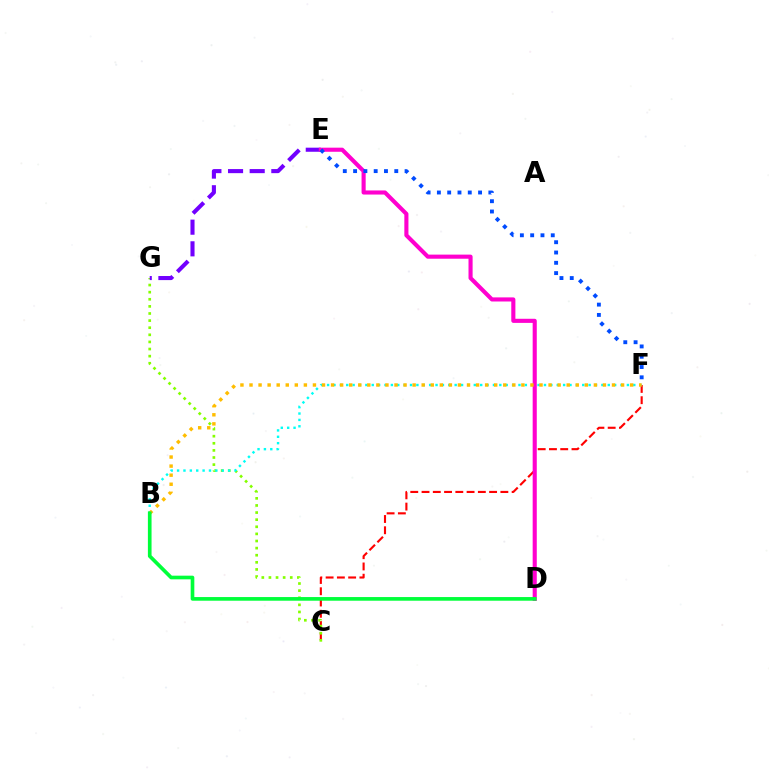{('C', 'F'): [{'color': '#ff0000', 'line_style': 'dashed', 'thickness': 1.53}], ('C', 'G'): [{'color': '#84ff00', 'line_style': 'dotted', 'thickness': 1.93}], ('E', 'G'): [{'color': '#7200ff', 'line_style': 'dashed', 'thickness': 2.94}], ('B', 'F'): [{'color': '#00fff6', 'line_style': 'dotted', 'thickness': 1.73}, {'color': '#ffbd00', 'line_style': 'dotted', 'thickness': 2.46}], ('D', 'E'): [{'color': '#ff00cf', 'line_style': 'solid', 'thickness': 2.96}], ('E', 'F'): [{'color': '#004bff', 'line_style': 'dotted', 'thickness': 2.8}], ('B', 'D'): [{'color': '#00ff39', 'line_style': 'solid', 'thickness': 2.64}]}